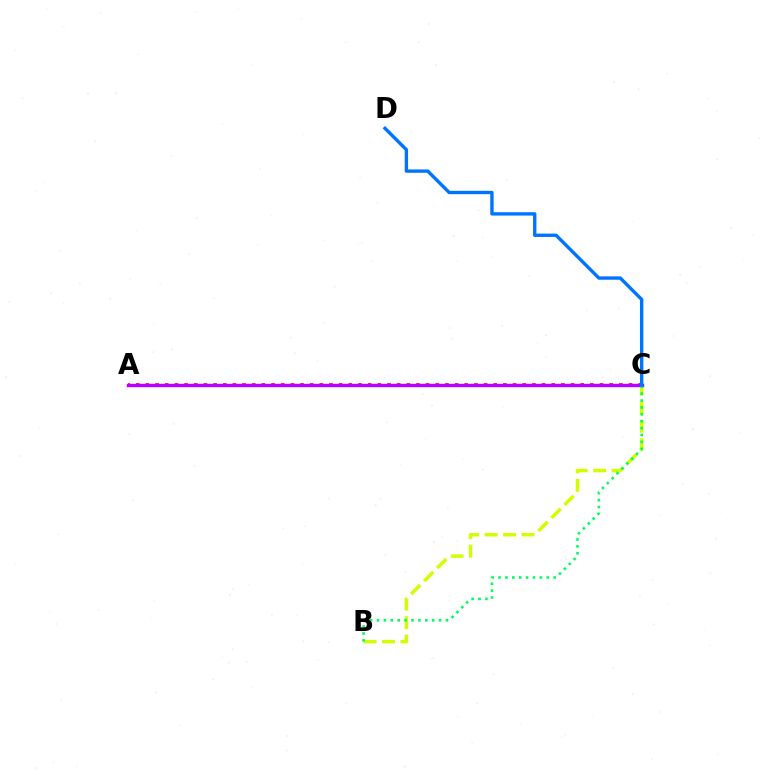{('A', 'C'): [{'color': '#ff0000', 'line_style': 'dotted', 'thickness': 2.62}, {'color': '#b900ff', 'line_style': 'solid', 'thickness': 2.45}], ('B', 'C'): [{'color': '#d1ff00', 'line_style': 'dashed', 'thickness': 2.51}, {'color': '#00ff5c', 'line_style': 'dotted', 'thickness': 1.87}], ('C', 'D'): [{'color': '#0074ff', 'line_style': 'solid', 'thickness': 2.43}]}